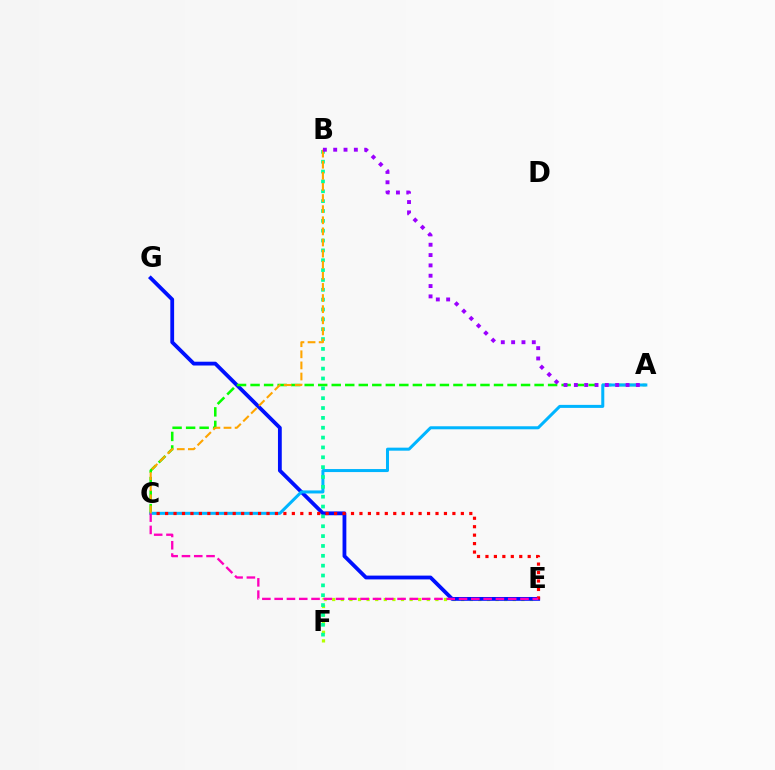{('E', 'F'): [{'color': '#b3ff00', 'line_style': 'dotted', 'thickness': 2.34}], ('E', 'G'): [{'color': '#0010ff', 'line_style': 'solid', 'thickness': 2.74}], ('A', 'C'): [{'color': '#08ff00', 'line_style': 'dashed', 'thickness': 1.84}, {'color': '#00b5ff', 'line_style': 'solid', 'thickness': 2.18}], ('C', 'E'): [{'color': '#ff0000', 'line_style': 'dotted', 'thickness': 2.3}, {'color': '#ff00bd', 'line_style': 'dashed', 'thickness': 1.67}], ('B', 'F'): [{'color': '#00ff9d', 'line_style': 'dotted', 'thickness': 2.68}], ('B', 'C'): [{'color': '#ffa500', 'line_style': 'dashed', 'thickness': 1.51}], ('A', 'B'): [{'color': '#9b00ff', 'line_style': 'dotted', 'thickness': 2.81}]}